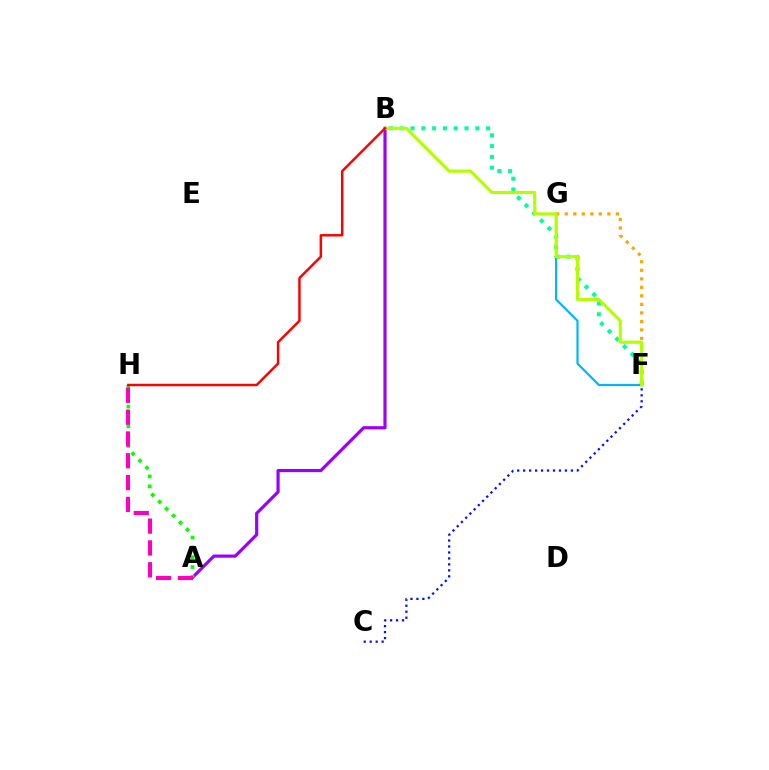{('C', 'F'): [{'color': '#0010ff', 'line_style': 'dotted', 'thickness': 1.62}], ('A', 'B'): [{'color': '#9b00ff', 'line_style': 'solid', 'thickness': 2.29}], ('A', 'H'): [{'color': '#08ff00', 'line_style': 'dotted', 'thickness': 2.68}, {'color': '#ff00bd', 'line_style': 'dashed', 'thickness': 2.96}], ('F', 'G'): [{'color': '#ffa500', 'line_style': 'dotted', 'thickness': 2.32}, {'color': '#00b5ff', 'line_style': 'solid', 'thickness': 1.58}], ('B', 'F'): [{'color': '#00ff9d', 'line_style': 'dotted', 'thickness': 2.93}, {'color': '#b3ff00', 'line_style': 'solid', 'thickness': 2.28}], ('B', 'H'): [{'color': '#ff0000', 'line_style': 'solid', 'thickness': 1.76}]}